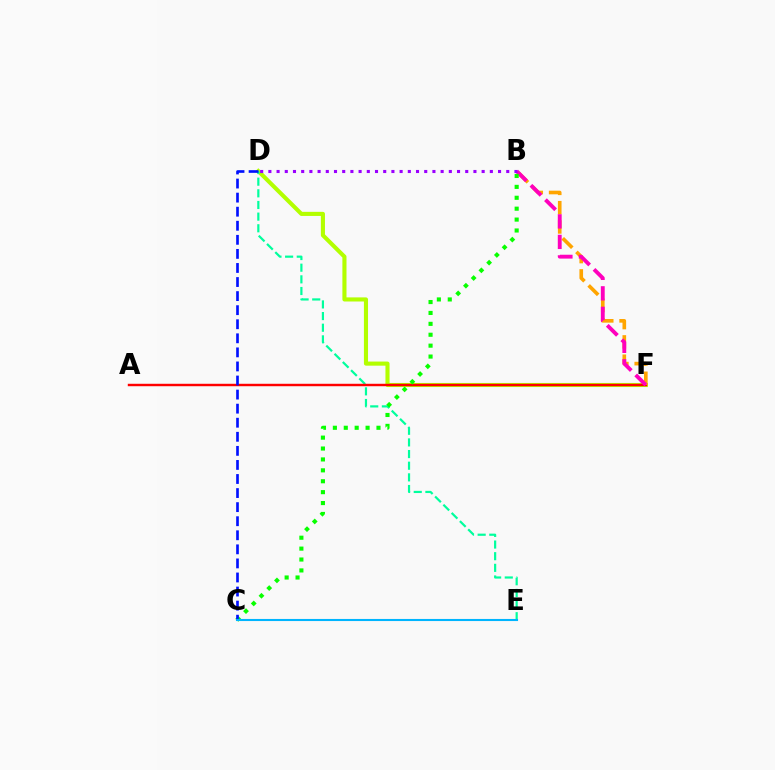{('D', 'F'): [{'color': '#b3ff00', 'line_style': 'solid', 'thickness': 2.95}], ('D', 'E'): [{'color': '#00ff9d', 'line_style': 'dashed', 'thickness': 1.58}], ('A', 'F'): [{'color': '#ff0000', 'line_style': 'solid', 'thickness': 1.76}], ('B', 'F'): [{'color': '#ffa500', 'line_style': 'dashed', 'thickness': 2.62}, {'color': '#ff00bd', 'line_style': 'dashed', 'thickness': 2.78}], ('B', 'D'): [{'color': '#9b00ff', 'line_style': 'dotted', 'thickness': 2.23}], ('B', 'C'): [{'color': '#08ff00', 'line_style': 'dotted', 'thickness': 2.96}], ('C', 'D'): [{'color': '#0010ff', 'line_style': 'dashed', 'thickness': 1.91}], ('C', 'E'): [{'color': '#00b5ff', 'line_style': 'solid', 'thickness': 1.51}]}